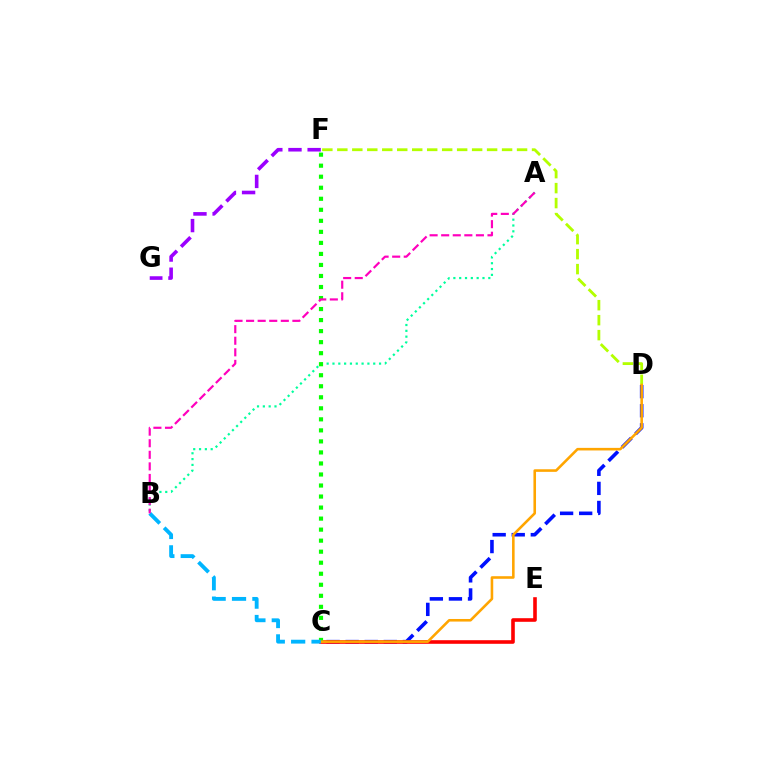{('C', 'D'): [{'color': '#0010ff', 'line_style': 'dashed', 'thickness': 2.59}, {'color': '#ffa500', 'line_style': 'solid', 'thickness': 1.86}], ('C', 'E'): [{'color': '#ff0000', 'line_style': 'solid', 'thickness': 2.6}], ('A', 'B'): [{'color': '#00ff9d', 'line_style': 'dotted', 'thickness': 1.58}, {'color': '#ff00bd', 'line_style': 'dashed', 'thickness': 1.57}], ('F', 'G'): [{'color': '#9b00ff', 'line_style': 'dashed', 'thickness': 2.6}], ('D', 'F'): [{'color': '#b3ff00', 'line_style': 'dashed', 'thickness': 2.03}], ('C', 'F'): [{'color': '#08ff00', 'line_style': 'dotted', 'thickness': 3.0}], ('B', 'C'): [{'color': '#00b5ff', 'line_style': 'dashed', 'thickness': 2.77}]}